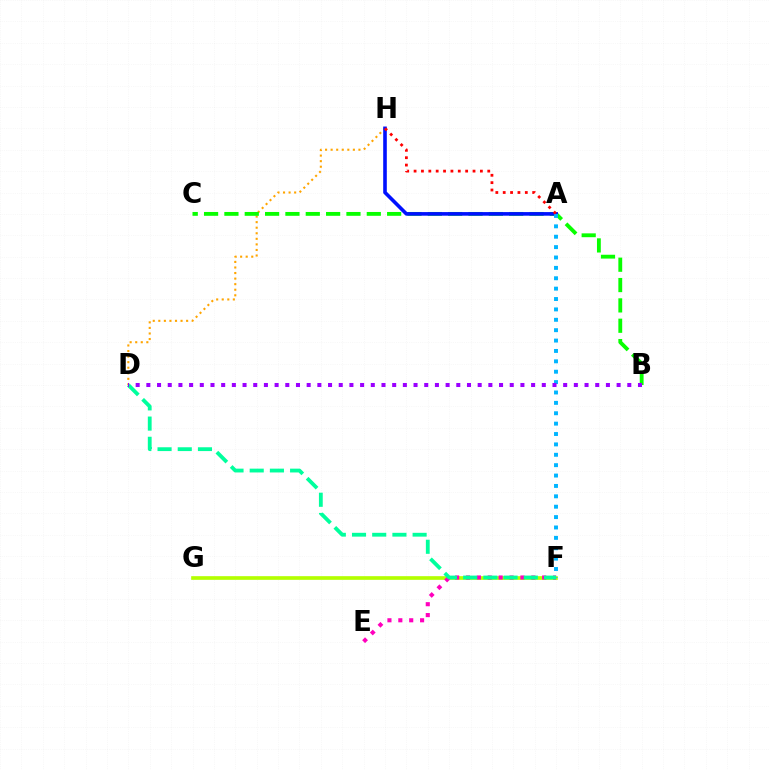{('F', 'G'): [{'color': '#b3ff00', 'line_style': 'solid', 'thickness': 2.64}], ('E', 'F'): [{'color': '#ff00bd', 'line_style': 'dotted', 'thickness': 2.96}], ('D', 'H'): [{'color': '#ffa500', 'line_style': 'dotted', 'thickness': 1.51}], ('B', 'C'): [{'color': '#08ff00', 'line_style': 'dashed', 'thickness': 2.76}], ('A', 'H'): [{'color': '#0010ff', 'line_style': 'solid', 'thickness': 2.6}, {'color': '#ff0000', 'line_style': 'dotted', 'thickness': 2.0}], ('A', 'F'): [{'color': '#00b5ff', 'line_style': 'dotted', 'thickness': 2.82}], ('D', 'F'): [{'color': '#00ff9d', 'line_style': 'dashed', 'thickness': 2.74}], ('B', 'D'): [{'color': '#9b00ff', 'line_style': 'dotted', 'thickness': 2.9}]}